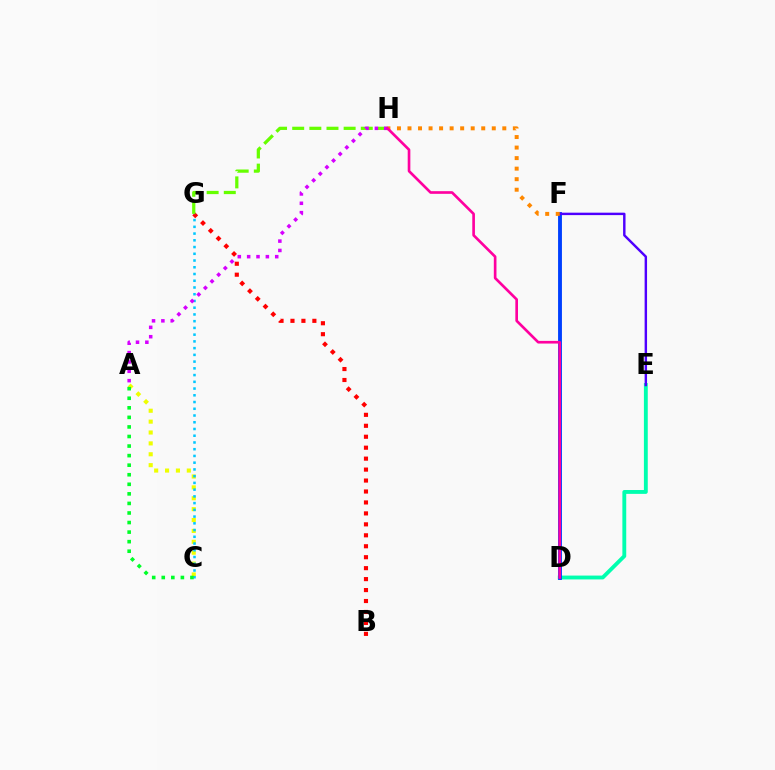{('A', 'C'): [{'color': '#eeff00', 'line_style': 'dotted', 'thickness': 2.96}, {'color': '#00ff27', 'line_style': 'dotted', 'thickness': 2.6}], ('D', 'E'): [{'color': '#00ffaf', 'line_style': 'solid', 'thickness': 2.77}], ('D', 'F'): [{'color': '#003fff', 'line_style': 'solid', 'thickness': 2.78}], ('E', 'F'): [{'color': '#4f00ff', 'line_style': 'solid', 'thickness': 1.75}], ('B', 'G'): [{'color': '#ff0000', 'line_style': 'dotted', 'thickness': 2.98}], ('G', 'H'): [{'color': '#66ff00', 'line_style': 'dashed', 'thickness': 2.33}], ('F', 'H'): [{'color': '#ff8800', 'line_style': 'dotted', 'thickness': 2.86}], ('C', 'G'): [{'color': '#00c7ff', 'line_style': 'dotted', 'thickness': 1.83}], ('A', 'H'): [{'color': '#d600ff', 'line_style': 'dotted', 'thickness': 2.54}], ('D', 'H'): [{'color': '#ff00a0', 'line_style': 'solid', 'thickness': 1.91}]}